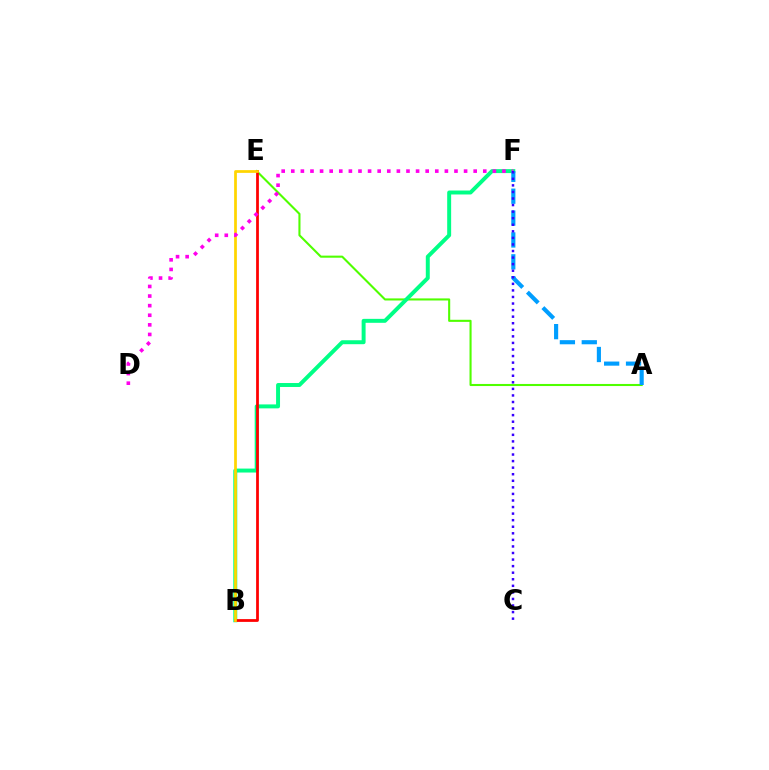{('A', 'E'): [{'color': '#4fff00', 'line_style': 'solid', 'thickness': 1.5}], ('B', 'F'): [{'color': '#00ff86', 'line_style': 'solid', 'thickness': 2.85}], ('A', 'F'): [{'color': '#009eff', 'line_style': 'dashed', 'thickness': 2.97}], ('B', 'E'): [{'color': '#ff0000', 'line_style': 'solid', 'thickness': 1.99}, {'color': '#ffd500', 'line_style': 'solid', 'thickness': 1.97}], ('D', 'F'): [{'color': '#ff00ed', 'line_style': 'dotted', 'thickness': 2.61}], ('C', 'F'): [{'color': '#3700ff', 'line_style': 'dotted', 'thickness': 1.78}]}